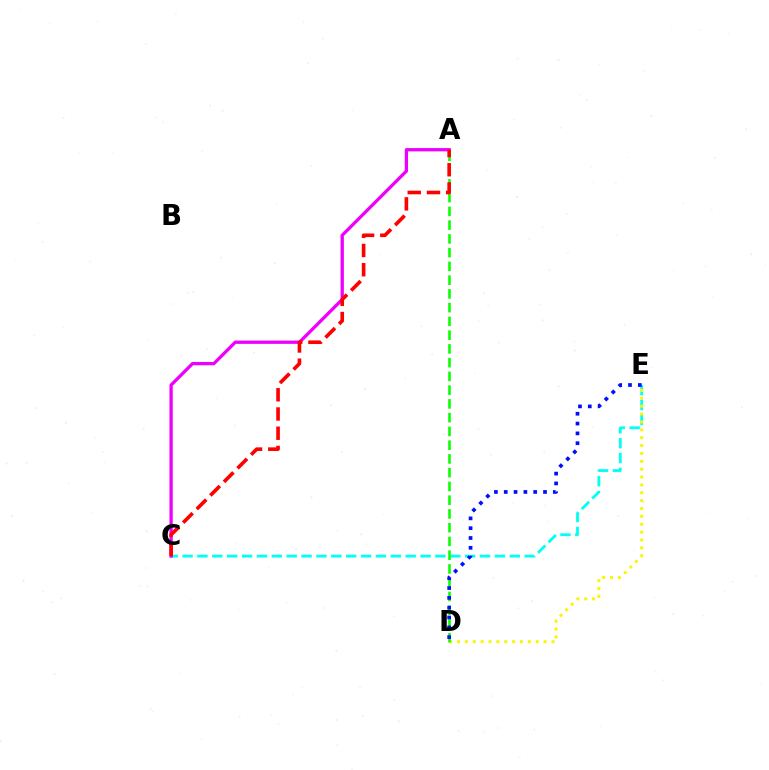{('C', 'E'): [{'color': '#00fff6', 'line_style': 'dashed', 'thickness': 2.02}], ('D', 'E'): [{'color': '#fcf500', 'line_style': 'dotted', 'thickness': 2.14}, {'color': '#0010ff', 'line_style': 'dotted', 'thickness': 2.67}], ('A', 'C'): [{'color': '#ee00ff', 'line_style': 'solid', 'thickness': 2.36}, {'color': '#ff0000', 'line_style': 'dashed', 'thickness': 2.61}], ('A', 'D'): [{'color': '#08ff00', 'line_style': 'dashed', 'thickness': 1.87}]}